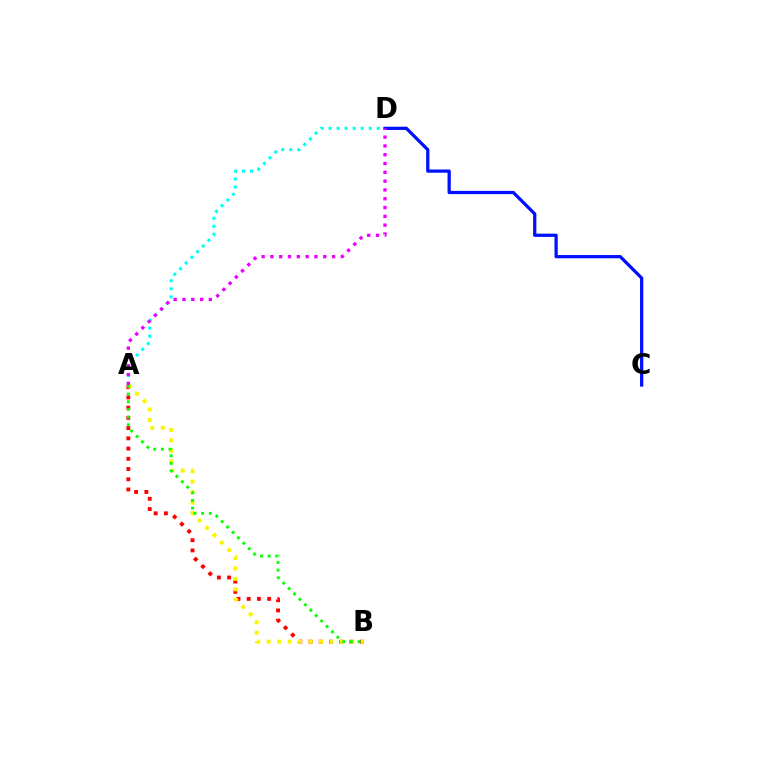{('A', 'B'): [{'color': '#ff0000', 'line_style': 'dotted', 'thickness': 2.78}, {'color': '#fcf500', 'line_style': 'dotted', 'thickness': 2.84}, {'color': '#08ff00', 'line_style': 'dotted', 'thickness': 2.08}], ('A', 'D'): [{'color': '#00fff6', 'line_style': 'dotted', 'thickness': 2.18}, {'color': '#ee00ff', 'line_style': 'dotted', 'thickness': 2.39}], ('C', 'D'): [{'color': '#0010ff', 'line_style': 'solid', 'thickness': 2.34}]}